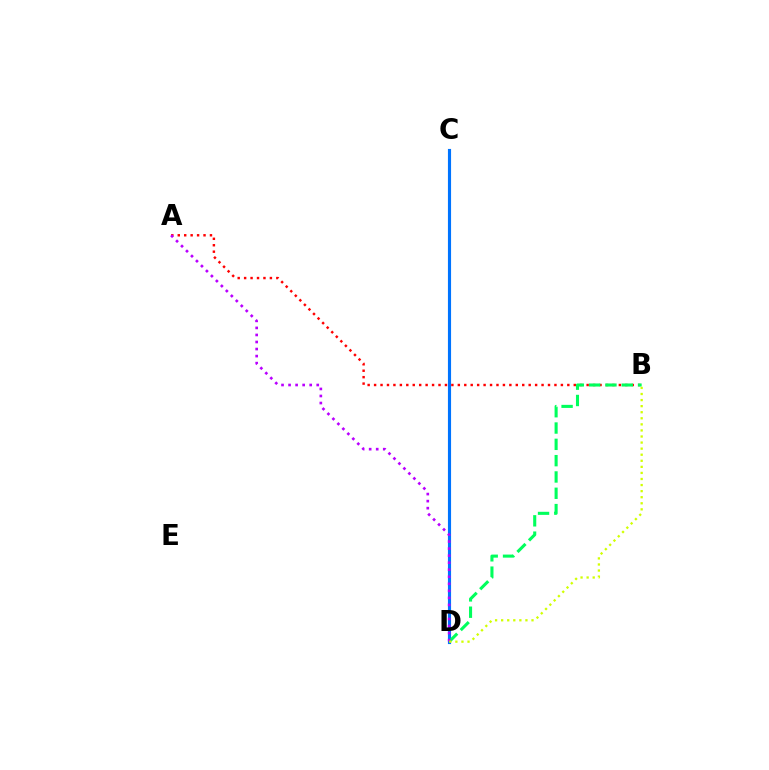{('C', 'D'): [{'color': '#0074ff', 'line_style': 'solid', 'thickness': 2.25}], ('A', 'B'): [{'color': '#ff0000', 'line_style': 'dotted', 'thickness': 1.75}], ('B', 'D'): [{'color': '#00ff5c', 'line_style': 'dashed', 'thickness': 2.22}, {'color': '#d1ff00', 'line_style': 'dotted', 'thickness': 1.65}], ('A', 'D'): [{'color': '#b900ff', 'line_style': 'dotted', 'thickness': 1.91}]}